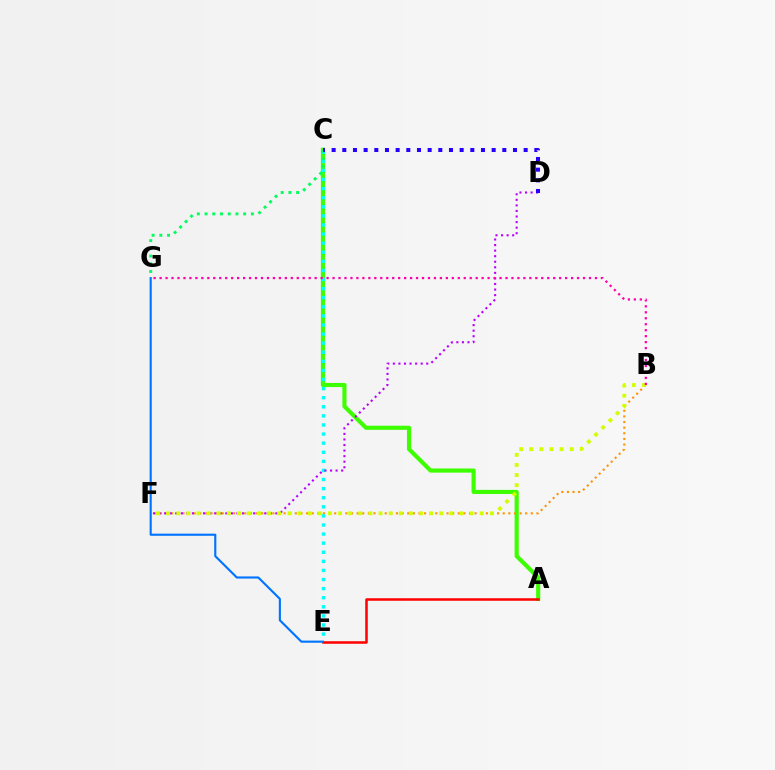{('A', 'C'): [{'color': '#3dff00', 'line_style': 'solid', 'thickness': 2.97}], ('B', 'F'): [{'color': '#ff9400', 'line_style': 'dotted', 'thickness': 1.53}, {'color': '#d1ff00', 'line_style': 'dotted', 'thickness': 2.75}], ('C', 'E'): [{'color': '#00fff6', 'line_style': 'dotted', 'thickness': 2.47}], ('A', 'E'): [{'color': '#ff0000', 'line_style': 'solid', 'thickness': 1.81}], ('E', 'G'): [{'color': '#0074ff', 'line_style': 'solid', 'thickness': 1.53}], ('C', 'G'): [{'color': '#00ff5c', 'line_style': 'dotted', 'thickness': 2.1}], ('D', 'F'): [{'color': '#b900ff', 'line_style': 'dotted', 'thickness': 1.51}], ('C', 'D'): [{'color': '#2500ff', 'line_style': 'dotted', 'thickness': 2.9}], ('B', 'G'): [{'color': '#ff00ac', 'line_style': 'dotted', 'thickness': 1.62}]}